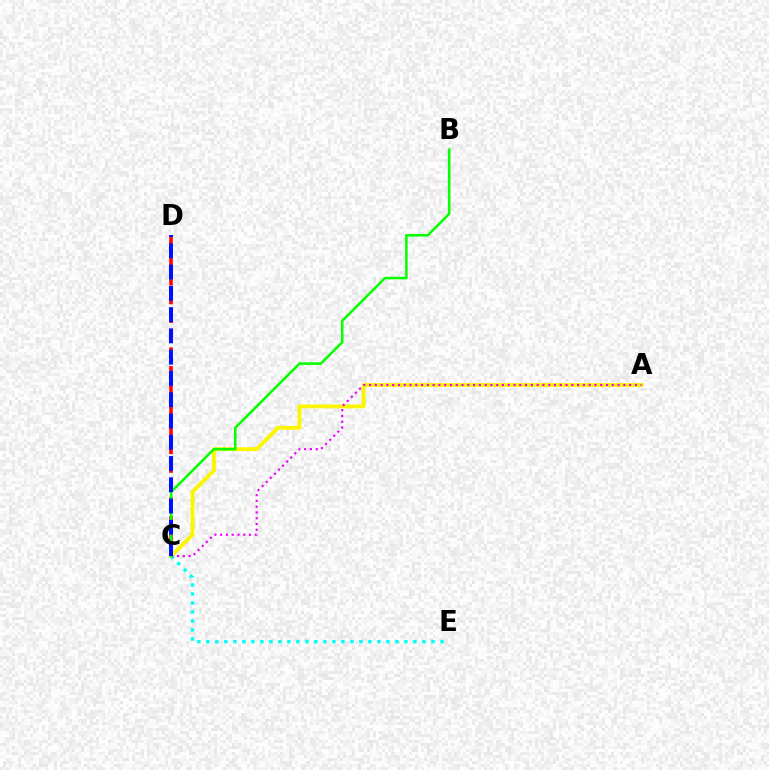{('A', 'C'): [{'color': '#fcf500', 'line_style': 'solid', 'thickness': 2.77}, {'color': '#ee00ff', 'line_style': 'dotted', 'thickness': 1.57}], ('C', 'E'): [{'color': '#00fff6', 'line_style': 'dotted', 'thickness': 2.45}], ('C', 'D'): [{'color': '#ff0000', 'line_style': 'dashed', 'thickness': 2.54}, {'color': '#0010ff', 'line_style': 'dashed', 'thickness': 2.89}], ('B', 'C'): [{'color': '#08ff00', 'line_style': 'solid', 'thickness': 1.84}]}